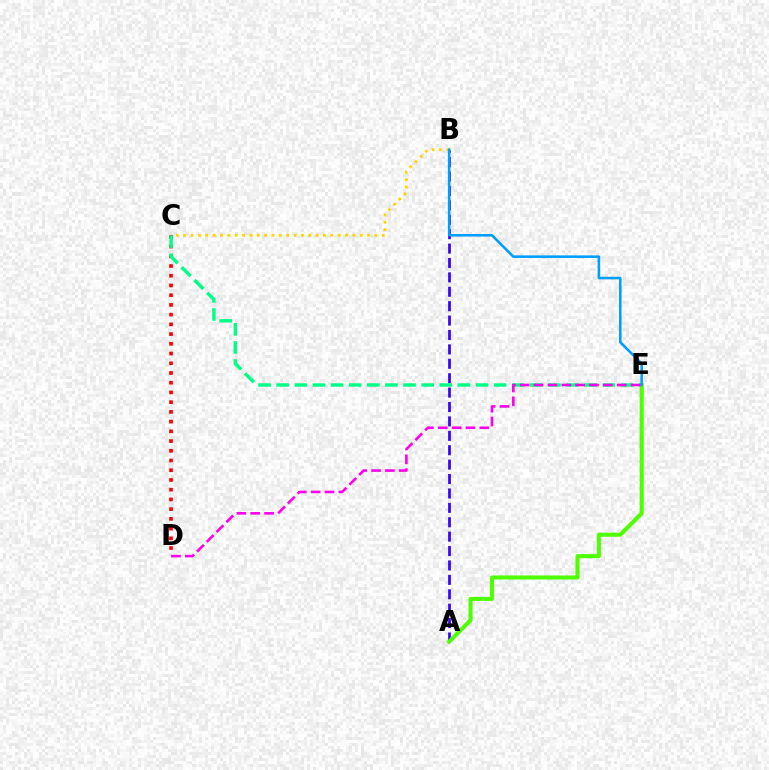{('A', 'B'): [{'color': '#3700ff', 'line_style': 'dashed', 'thickness': 1.96}], ('C', 'D'): [{'color': '#ff0000', 'line_style': 'dotted', 'thickness': 2.64}], ('B', 'C'): [{'color': '#ffd500', 'line_style': 'dotted', 'thickness': 2.0}], ('C', 'E'): [{'color': '#00ff86', 'line_style': 'dashed', 'thickness': 2.46}], ('A', 'E'): [{'color': '#4fff00', 'line_style': 'solid', 'thickness': 2.91}], ('B', 'E'): [{'color': '#009eff', 'line_style': 'solid', 'thickness': 1.85}], ('D', 'E'): [{'color': '#ff00ed', 'line_style': 'dashed', 'thickness': 1.88}]}